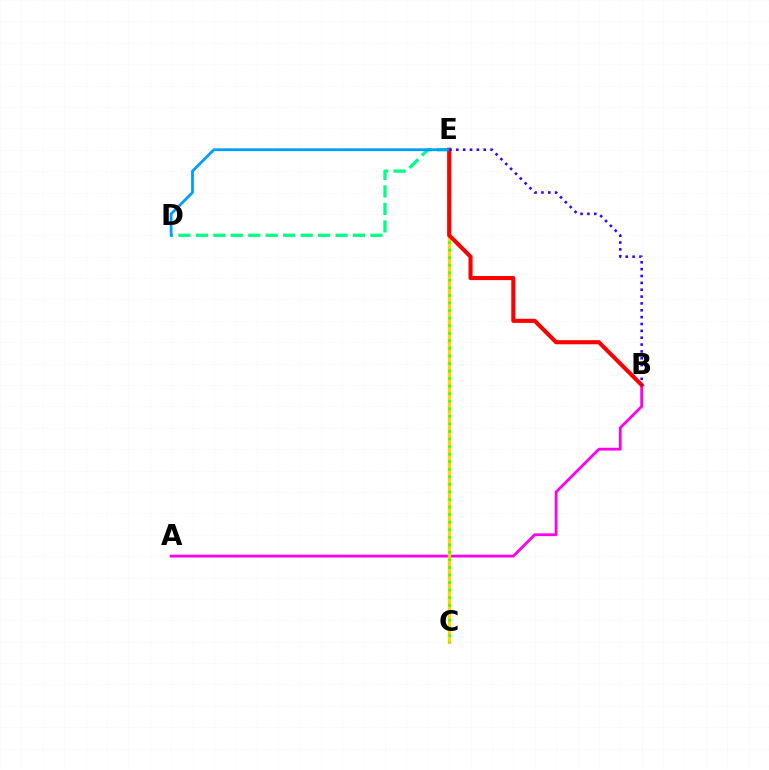{('A', 'B'): [{'color': '#ff00ed', 'line_style': 'solid', 'thickness': 2.01}], ('C', 'E'): [{'color': '#ffd500', 'line_style': 'solid', 'thickness': 2.38}, {'color': '#4fff00', 'line_style': 'dotted', 'thickness': 2.05}], ('D', 'E'): [{'color': '#00ff86', 'line_style': 'dashed', 'thickness': 2.37}, {'color': '#009eff', 'line_style': 'solid', 'thickness': 2.01}], ('B', 'E'): [{'color': '#ff0000', 'line_style': 'solid', 'thickness': 2.94}, {'color': '#3700ff', 'line_style': 'dotted', 'thickness': 1.86}]}